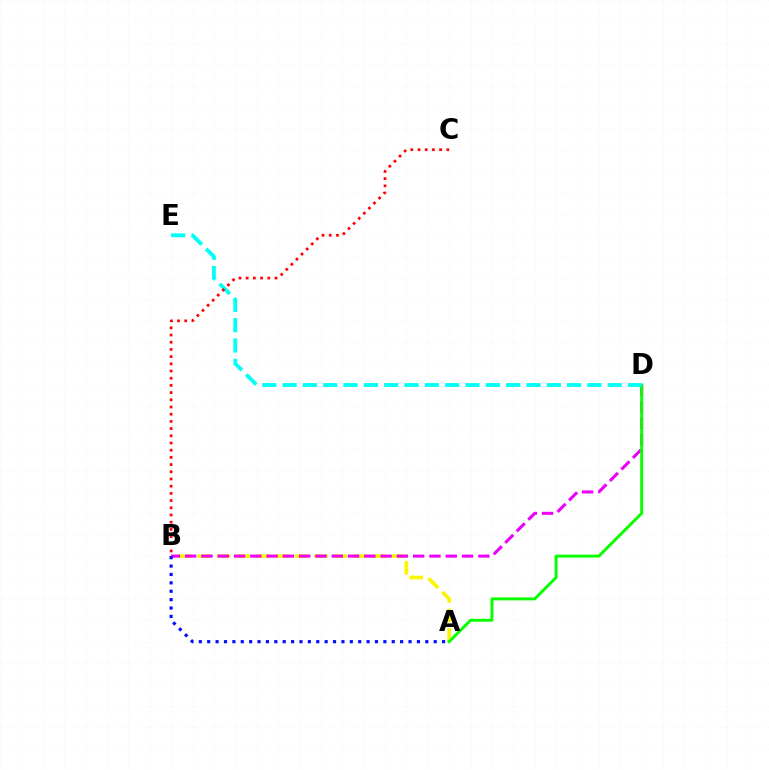{('A', 'B'): [{'color': '#fcf500', 'line_style': 'dashed', 'thickness': 2.64}, {'color': '#0010ff', 'line_style': 'dotted', 'thickness': 2.28}], ('B', 'D'): [{'color': '#ee00ff', 'line_style': 'dashed', 'thickness': 2.21}], ('A', 'D'): [{'color': '#08ff00', 'line_style': 'solid', 'thickness': 2.12}], ('D', 'E'): [{'color': '#00fff6', 'line_style': 'dashed', 'thickness': 2.76}], ('B', 'C'): [{'color': '#ff0000', 'line_style': 'dotted', 'thickness': 1.96}]}